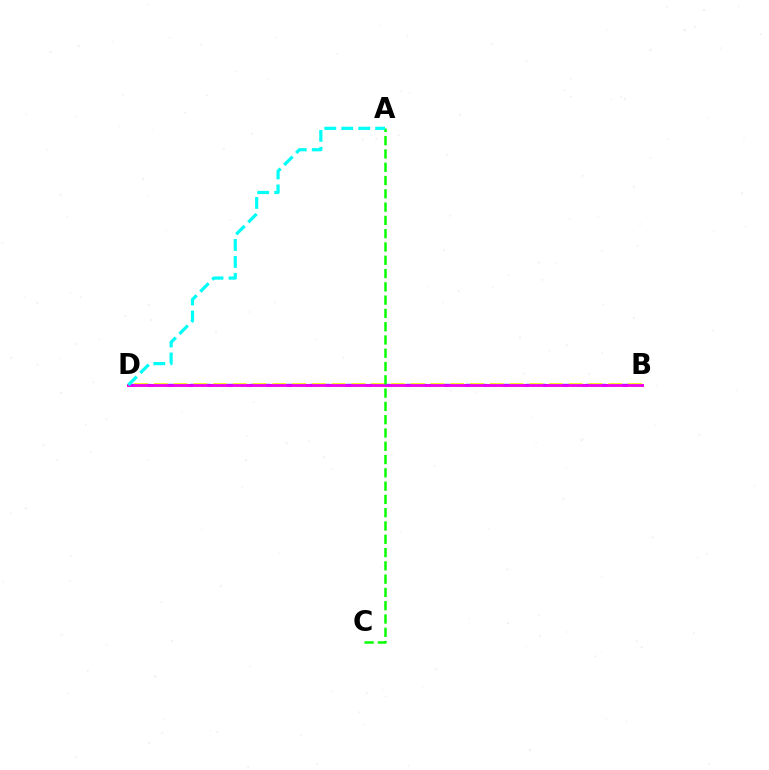{('B', 'D'): [{'color': '#ff0000', 'line_style': 'solid', 'thickness': 1.99}, {'color': '#0010ff', 'line_style': 'dashed', 'thickness': 1.63}, {'color': '#fcf500', 'line_style': 'dashed', 'thickness': 2.69}, {'color': '#ee00ff', 'line_style': 'solid', 'thickness': 1.98}], ('A', 'C'): [{'color': '#08ff00', 'line_style': 'dashed', 'thickness': 1.8}], ('A', 'D'): [{'color': '#00fff6', 'line_style': 'dashed', 'thickness': 2.3}]}